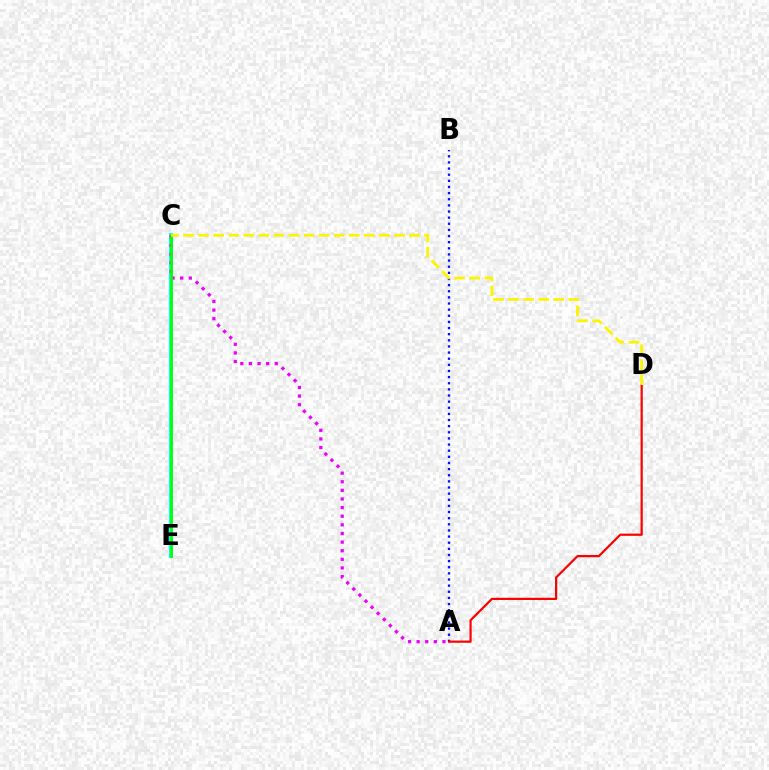{('C', 'E'): [{'color': '#00fff6', 'line_style': 'solid', 'thickness': 2.93}, {'color': '#08ff00', 'line_style': 'solid', 'thickness': 1.93}], ('A', 'C'): [{'color': '#ee00ff', 'line_style': 'dotted', 'thickness': 2.34}], ('A', 'B'): [{'color': '#0010ff', 'line_style': 'dotted', 'thickness': 1.67}], ('A', 'D'): [{'color': '#ff0000', 'line_style': 'solid', 'thickness': 1.58}], ('C', 'D'): [{'color': '#fcf500', 'line_style': 'dashed', 'thickness': 2.05}]}